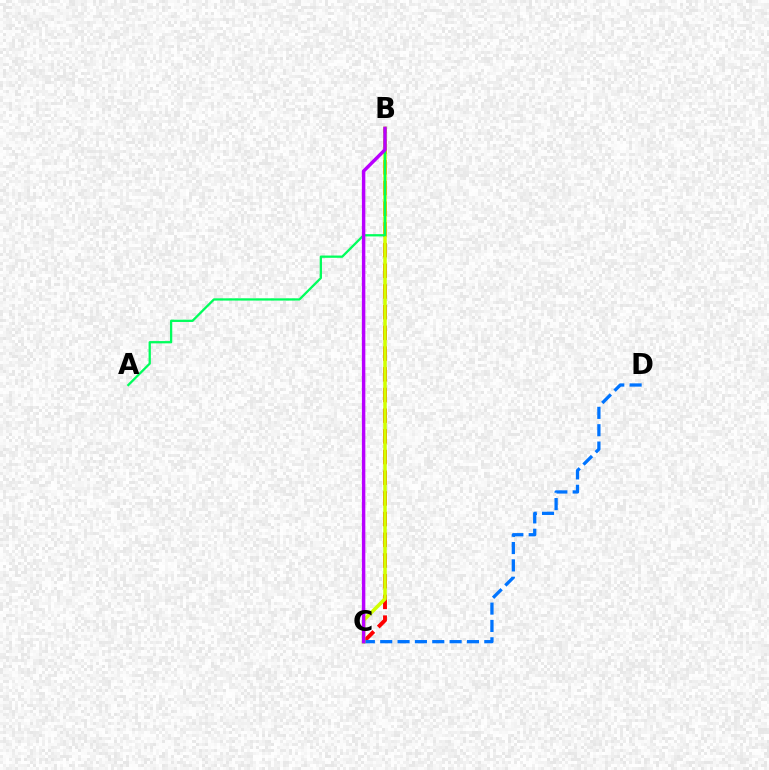{('B', 'C'): [{'color': '#ff0000', 'line_style': 'dashed', 'thickness': 2.81}, {'color': '#d1ff00', 'line_style': 'solid', 'thickness': 2.54}, {'color': '#b900ff', 'line_style': 'solid', 'thickness': 2.47}], ('C', 'D'): [{'color': '#0074ff', 'line_style': 'dashed', 'thickness': 2.36}], ('A', 'B'): [{'color': '#00ff5c', 'line_style': 'solid', 'thickness': 1.65}]}